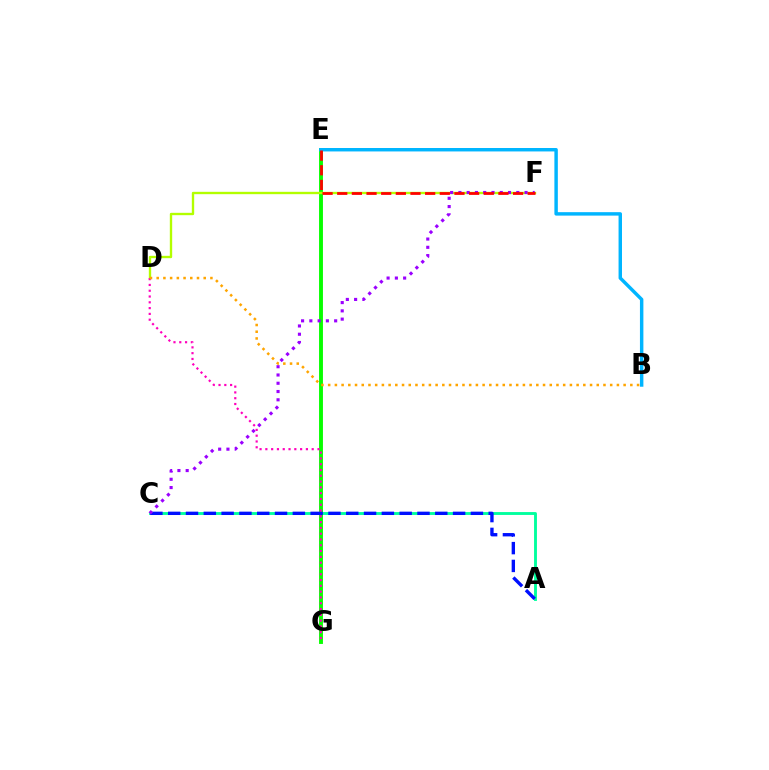{('A', 'C'): [{'color': '#00ff9d', 'line_style': 'solid', 'thickness': 2.07}, {'color': '#0010ff', 'line_style': 'dashed', 'thickness': 2.42}], ('E', 'G'): [{'color': '#08ff00', 'line_style': 'solid', 'thickness': 2.8}], ('D', 'F'): [{'color': '#b3ff00', 'line_style': 'solid', 'thickness': 1.7}], ('C', 'F'): [{'color': '#9b00ff', 'line_style': 'dotted', 'thickness': 2.25}], ('B', 'E'): [{'color': '#00b5ff', 'line_style': 'solid', 'thickness': 2.48}], ('D', 'G'): [{'color': '#ff00bd', 'line_style': 'dotted', 'thickness': 1.57}], ('E', 'F'): [{'color': '#ff0000', 'line_style': 'dashed', 'thickness': 1.99}], ('B', 'D'): [{'color': '#ffa500', 'line_style': 'dotted', 'thickness': 1.82}]}